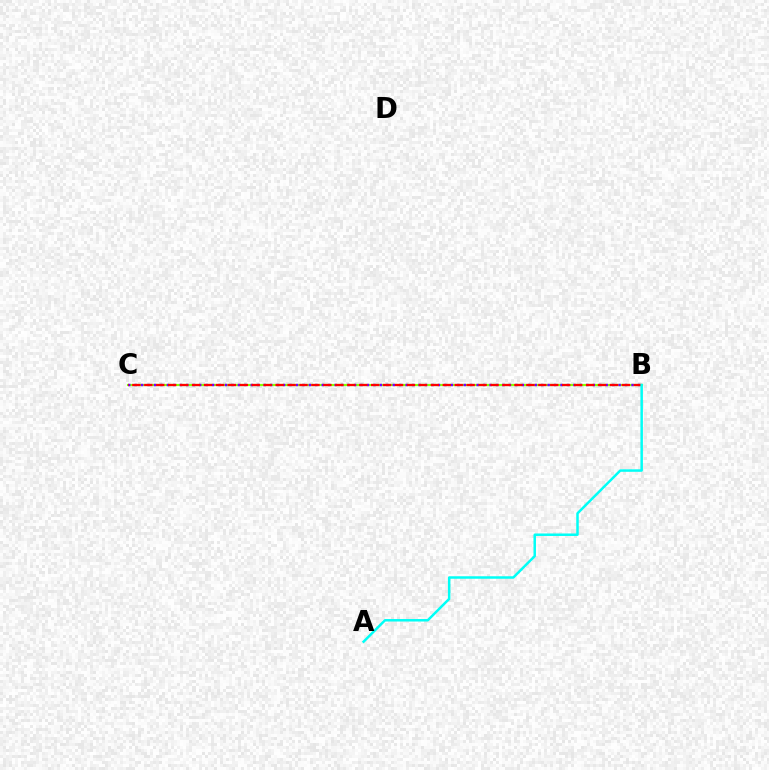{('B', 'C'): [{'color': '#84ff00', 'line_style': 'solid', 'thickness': 1.58}, {'color': '#7200ff', 'line_style': 'dotted', 'thickness': 1.75}, {'color': '#ff0000', 'line_style': 'dashed', 'thickness': 1.62}], ('A', 'B'): [{'color': '#00fff6', 'line_style': 'solid', 'thickness': 1.79}]}